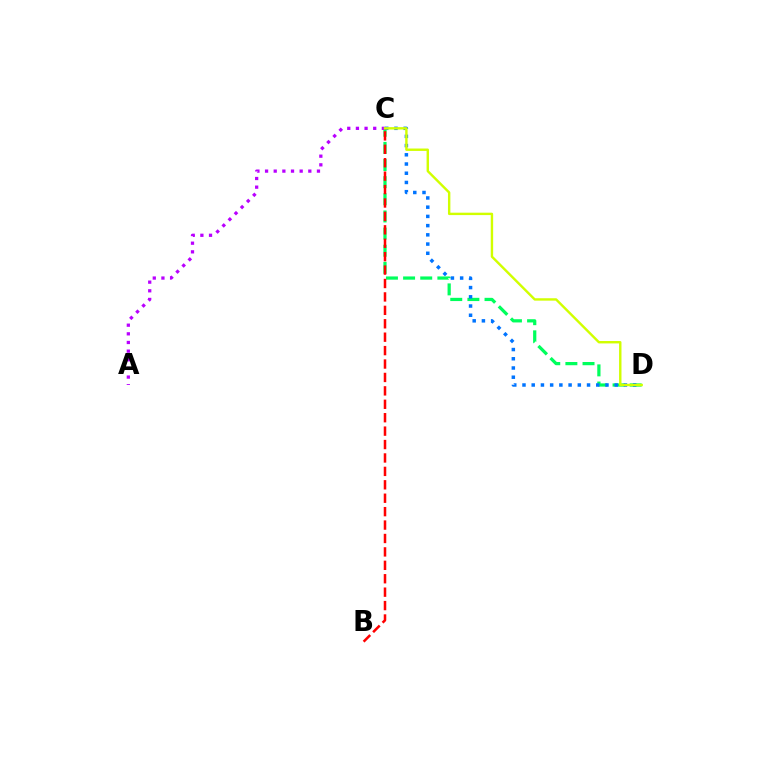{('C', 'D'): [{'color': '#00ff5c', 'line_style': 'dashed', 'thickness': 2.33}, {'color': '#0074ff', 'line_style': 'dotted', 'thickness': 2.51}, {'color': '#d1ff00', 'line_style': 'solid', 'thickness': 1.73}], ('B', 'C'): [{'color': '#ff0000', 'line_style': 'dashed', 'thickness': 1.82}], ('A', 'C'): [{'color': '#b900ff', 'line_style': 'dotted', 'thickness': 2.35}]}